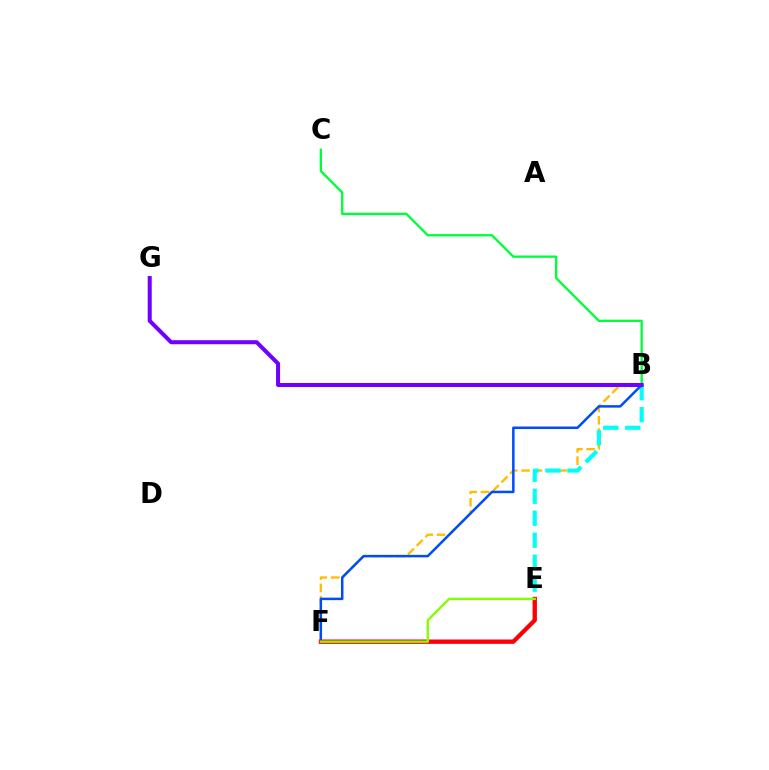{('B', 'F'): [{'color': '#ffbd00', 'line_style': 'dashed', 'thickness': 1.68}, {'color': '#004bff', 'line_style': 'solid', 'thickness': 1.79}], ('B', 'C'): [{'color': '#00ff39', 'line_style': 'solid', 'thickness': 1.68}], ('B', 'E'): [{'color': '#00fff6', 'line_style': 'dashed', 'thickness': 2.99}], ('B', 'G'): [{'color': '#7200ff', 'line_style': 'solid', 'thickness': 2.9}], ('E', 'F'): [{'color': '#ff00cf', 'line_style': 'solid', 'thickness': 2.65}, {'color': '#ff0000', 'line_style': 'solid', 'thickness': 2.98}, {'color': '#84ff00', 'line_style': 'solid', 'thickness': 1.69}]}